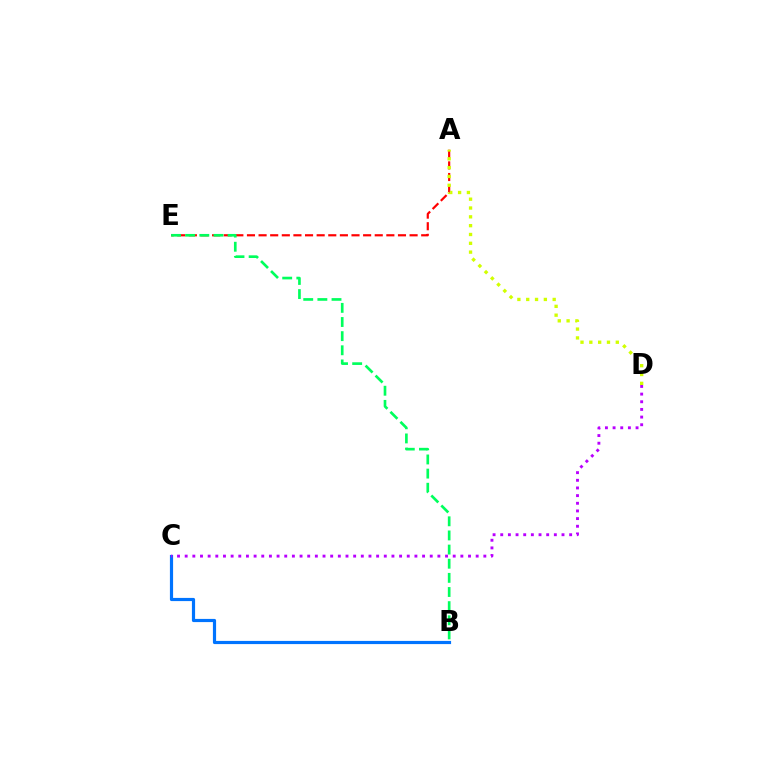{('B', 'C'): [{'color': '#0074ff', 'line_style': 'solid', 'thickness': 2.29}], ('A', 'E'): [{'color': '#ff0000', 'line_style': 'dashed', 'thickness': 1.58}], ('B', 'E'): [{'color': '#00ff5c', 'line_style': 'dashed', 'thickness': 1.92}], ('C', 'D'): [{'color': '#b900ff', 'line_style': 'dotted', 'thickness': 2.08}], ('A', 'D'): [{'color': '#d1ff00', 'line_style': 'dotted', 'thickness': 2.4}]}